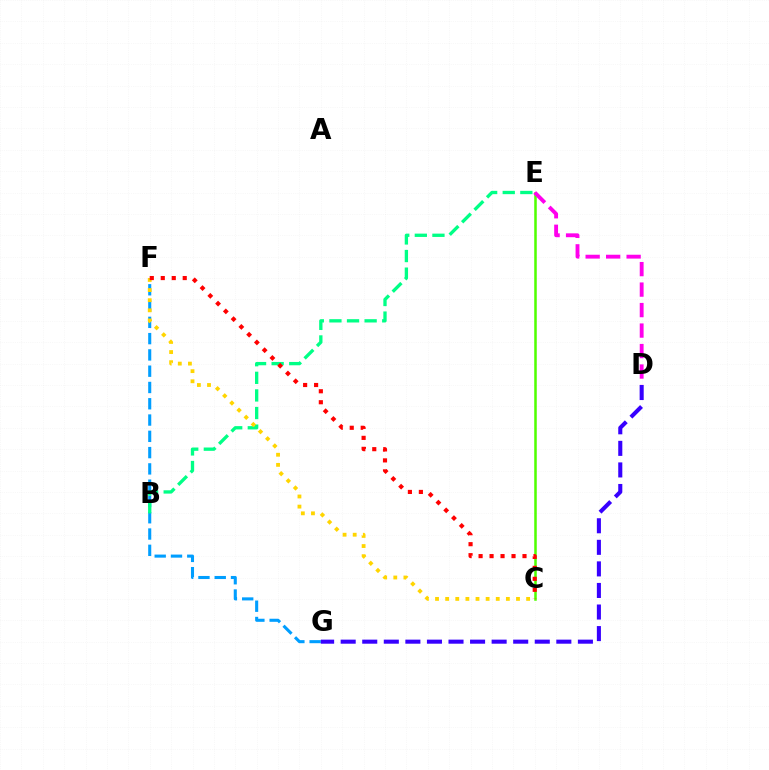{('F', 'G'): [{'color': '#009eff', 'line_style': 'dashed', 'thickness': 2.21}], ('C', 'E'): [{'color': '#4fff00', 'line_style': 'solid', 'thickness': 1.82}], ('B', 'E'): [{'color': '#00ff86', 'line_style': 'dashed', 'thickness': 2.39}], ('C', 'F'): [{'color': '#ffd500', 'line_style': 'dotted', 'thickness': 2.75}, {'color': '#ff0000', 'line_style': 'dotted', 'thickness': 2.98}], ('D', 'G'): [{'color': '#3700ff', 'line_style': 'dashed', 'thickness': 2.93}], ('D', 'E'): [{'color': '#ff00ed', 'line_style': 'dashed', 'thickness': 2.78}]}